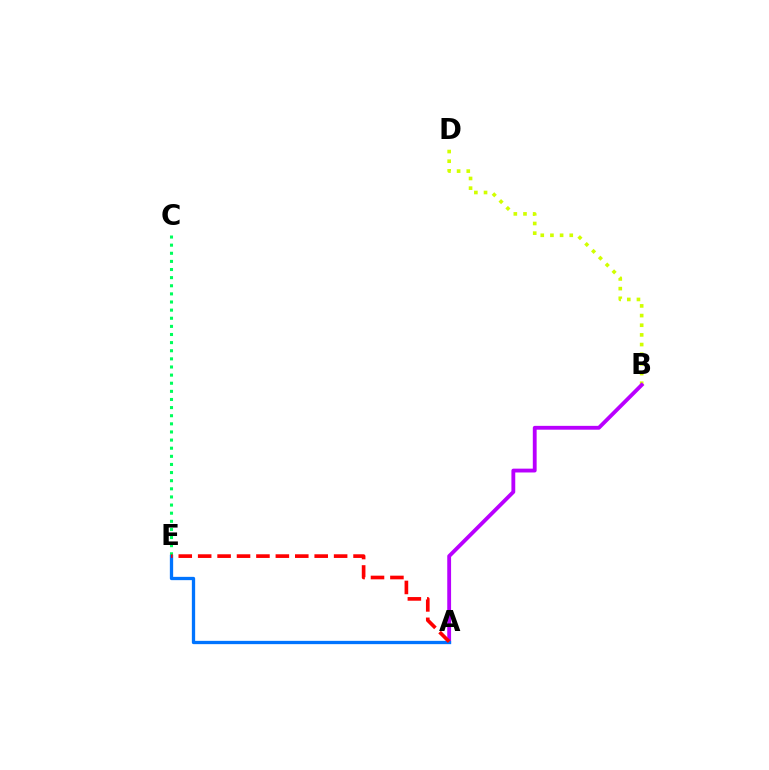{('B', 'D'): [{'color': '#d1ff00', 'line_style': 'dotted', 'thickness': 2.63}], ('C', 'E'): [{'color': '#00ff5c', 'line_style': 'dotted', 'thickness': 2.21}], ('A', 'B'): [{'color': '#b900ff', 'line_style': 'solid', 'thickness': 2.76}], ('A', 'E'): [{'color': '#0074ff', 'line_style': 'solid', 'thickness': 2.37}, {'color': '#ff0000', 'line_style': 'dashed', 'thickness': 2.64}]}